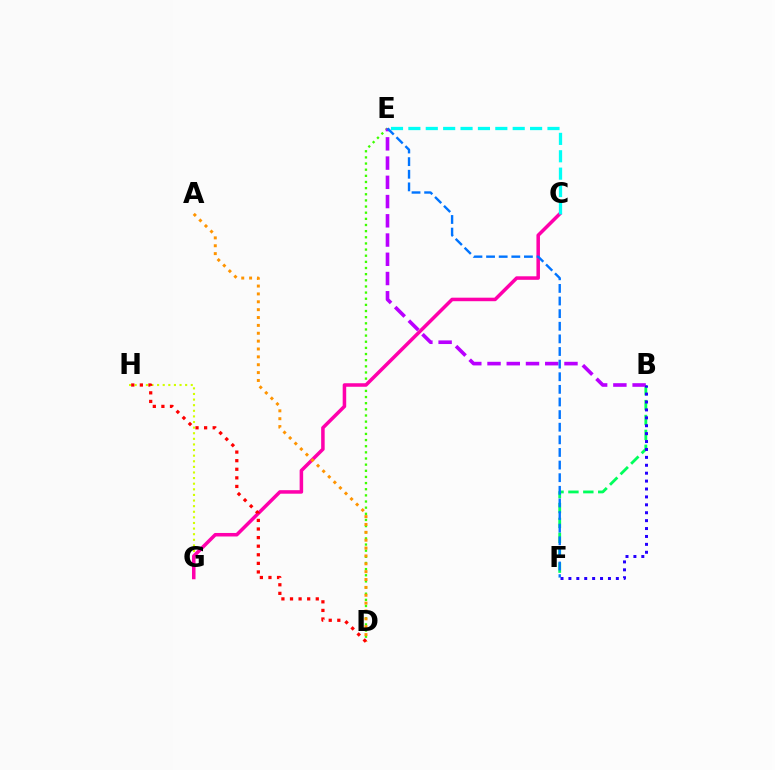{('G', 'H'): [{'color': '#d1ff00', 'line_style': 'dotted', 'thickness': 1.52}], ('D', 'E'): [{'color': '#3dff00', 'line_style': 'dotted', 'thickness': 1.67}], ('B', 'F'): [{'color': '#00ff5c', 'line_style': 'dashed', 'thickness': 2.02}, {'color': '#2500ff', 'line_style': 'dotted', 'thickness': 2.15}], ('C', 'G'): [{'color': '#ff00ac', 'line_style': 'solid', 'thickness': 2.54}], ('B', 'E'): [{'color': '#b900ff', 'line_style': 'dashed', 'thickness': 2.61}], ('C', 'E'): [{'color': '#00fff6', 'line_style': 'dashed', 'thickness': 2.36}], ('E', 'F'): [{'color': '#0074ff', 'line_style': 'dashed', 'thickness': 1.71}], ('A', 'D'): [{'color': '#ff9400', 'line_style': 'dotted', 'thickness': 2.14}], ('D', 'H'): [{'color': '#ff0000', 'line_style': 'dotted', 'thickness': 2.33}]}